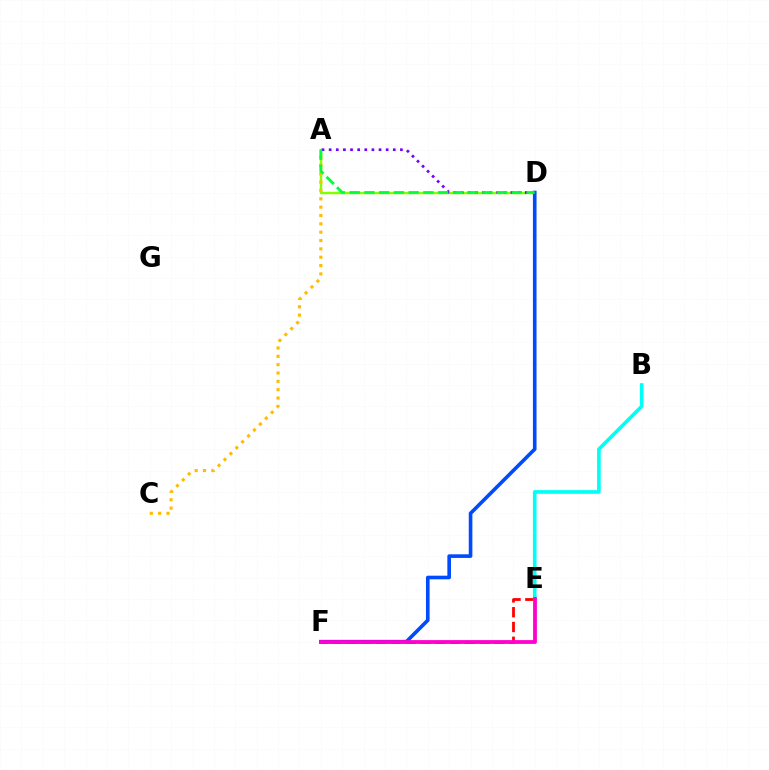{('A', 'D'): [{'color': '#84ff00', 'line_style': 'solid', 'thickness': 1.77}, {'color': '#7200ff', 'line_style': 'dotted', 'thickness': 1.94}, {'color': '#00ff39', 'line_style': 'dashed', 'thickness': 2.0}], ('E', 'F'): [{'color': '#ff0000', 'line_style': 'dashed', 'thickness': 2.01}, {'color': '#ff00cf', 'line_style': 'solid', 'thickness': 2.73}], ('A', 'C'): [{'color': '#ffbd00', 'line_style': 'dotted', 'thickness': 2.27}], ('D', 'F'): [{'color': '#004bff', 'line_style': 'solid', 'thickness': 2.61}], ('B', 'E'): [{'color': '#00fff6', 'line_style': 'solid', 'thickness': 2.63}]}